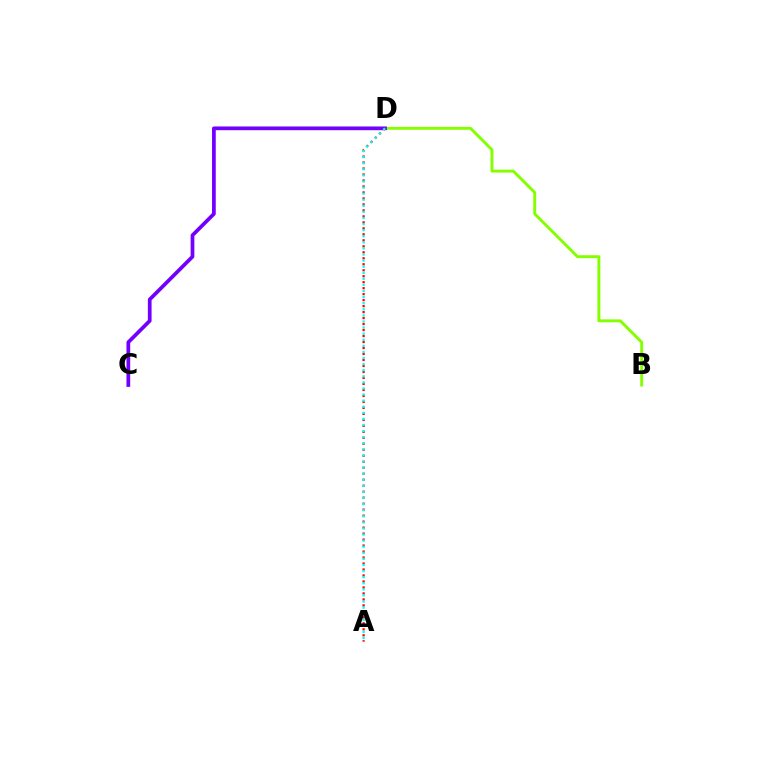{('B', 'D'): [{'color': '#84ff00', 'line_style': 'solid', 'thickness': 2.1}], ('C', 'D'): [{'color': '#7200ff', 'line_style': 'solid', 'thickness': 2.68}], ('A', 'D'): [{'color': '#ff0000', 'line_style': 'dotted', 'thickness': 1.63}, {'color': '#00fff6', 'line_style': 'dotted', 'thickness': 1.65}]}